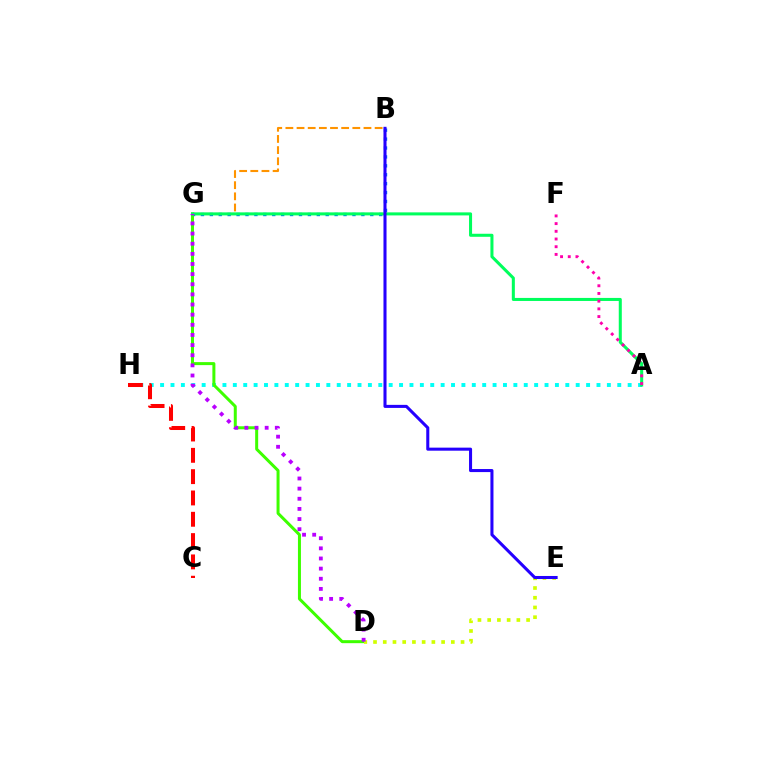{('A', 'H'): [{'color': '#00fff6', 'line_style': 'dotted', 'thickness': 2.82}], ('D', 'G'): [{'color': '#3dff00', 'line_style': 'solid', 'thickness': 2.16}, {'color': '#b900ff', 'line_style': 'dotted', 'thickness': 2.75}], ('B', 'G'): [{'color': '#0074ff', 'line_style': 'dotted', 'thickness': 2.42}, {'color': '#ff9400', 'line_style': 'dashed', 'thickness': 1.52}], ('C', 'H'): [{'color': '#ff0000', 'line_style': 'dashed', 'thickness': 2.9}], ('D', 'E'): [{'color': '#d1ff00', 'line_style': 'dotted', 'thickness': 2.64}], ('A', 'G'): [{'color': '#00ff5c', 'line_style': 'solid', 'thickness': 2.19}], ('A', 'F'): [{'color': '#ff00ac', 'line_style': 'dotted', 'thickness': 2.09}], ('B', 'E'): [{'color': '#2500ff', 'line_style': 'solid', 'thickness': 2.2}]}